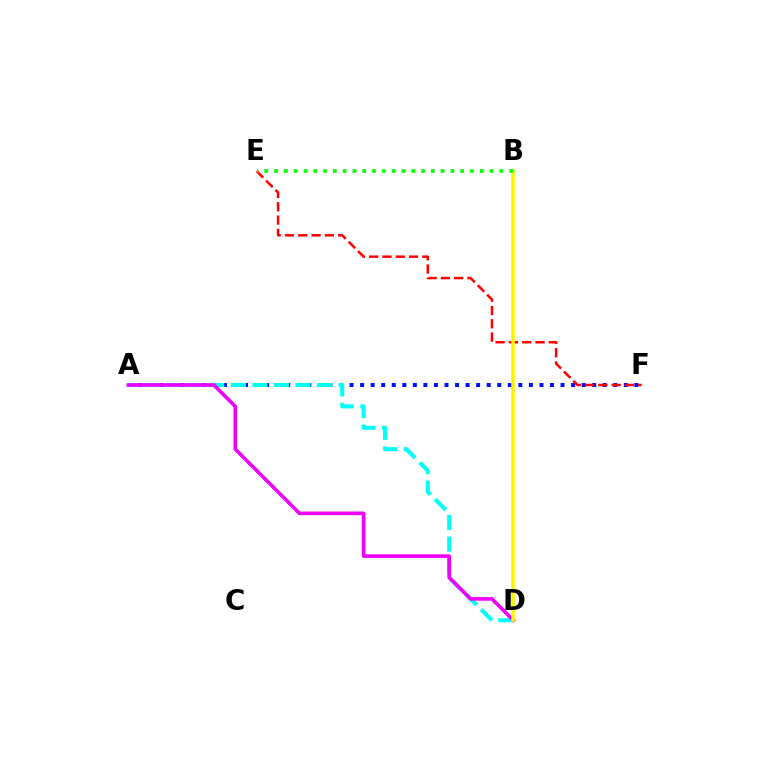{('A', 'F'): [{'color': '#0010ff', 'line_style': 'dotted', 'thickness': 2.87}], ('E', 'F'): [{'color': '#ff0000', 'line_style': 'dashed', 'thickness': 1.81}], ('A', 'D'): [{'color': '#00fff6', 'line_style': 'dashed', 'thickness': 2.93}, {'color': '#ee00ff', 'line_style': 'solid', 'thickness': 2.61}], ('B', 'D'): [{'color': '#fcf500', 'line_style': 'solid', 'thickness': 2.57}], ('B', 'E'): [{'color': '#08ff00', 'line_style': 'dotted', 'thickness': 2.66}]}